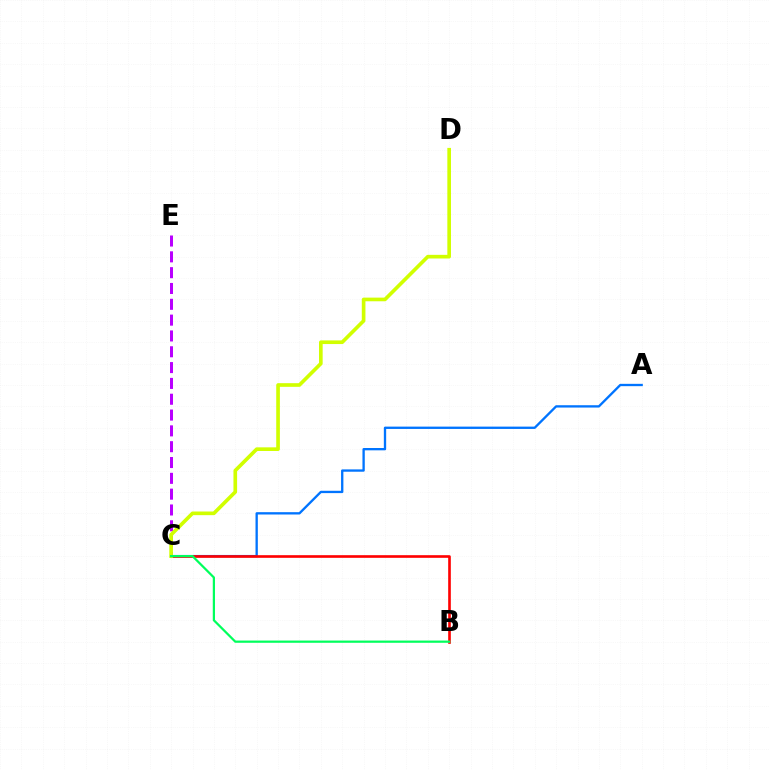{('A', 'C'): [{'color': '#0074ff', 'line_style': 'solid', 'thickness': 1.67}], ('B', 'C'): [{'color': '#ff0000', 'line_style': 'solid', 'thickness': 1.9}, {'color': '#00ff5c', 'line_style': 'solid', 'thickness': 1.6}], ('C', 'E'): [{'color': '#b900ff', 'line_style': 'dashed', 'thickness': 2.15}], ('C', 'D'): [{'color': '#d1ff00', 'line_style': 'solid', 'thickness': 2.63}]}